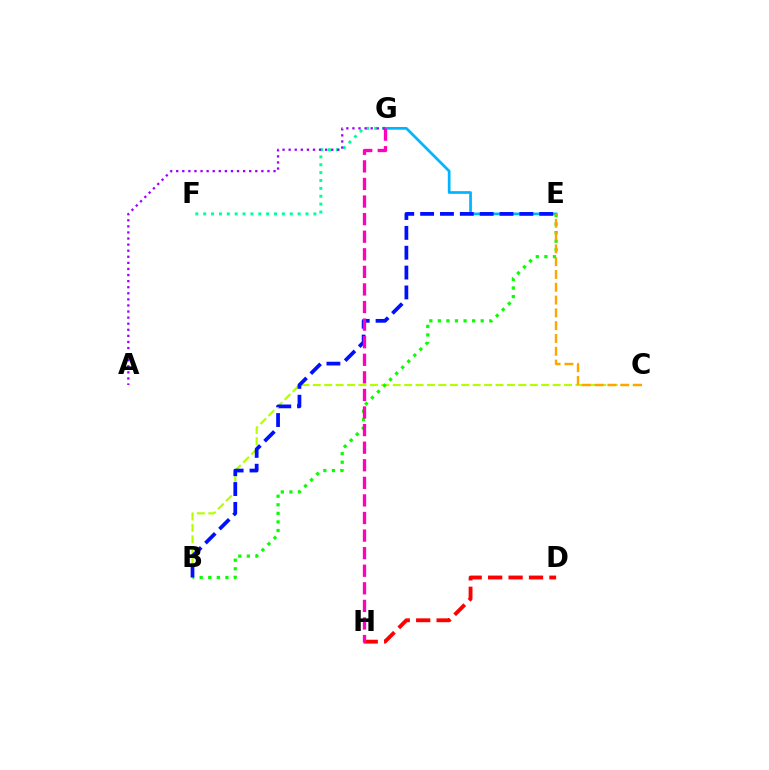{('E', 'G'): [{'color': '#00b5ff', 'line_style': 'solid', 'thickness': 1.95}], ('B', 'C'): [{'color': '#b3ff00', 'line_style': 'dashed', 'thickness': 1.55}], ('B', 'E'): [{'color': '#08ff00', 'line_style': 'dotted', 'thickness': 2.33}, {'color': '#0010ff', 'line_style': 'dashed', 'thickness': 2.7}], ('F', 'G'): [{'color': '#00ff9d', 'line_style': 'dotted', 'thickness': 2.14}], ('C', 'E'): [{'color': '#ffa500', 'line_style': 'dashed', 'thickness': 1.74}], ('A', 'G'): [{'color': '#9b00ff', 'line_style': 'dotted', 'thickness': 1.65}], ('D', 'H'): [{'color': '#ff0000', 'line_style': 'dashed', 'thickness': 2.78}], ('G', 'H'): [{'color': '#ff00bd', 'line_style': 'dashed', 'thickness': 2.39}]}